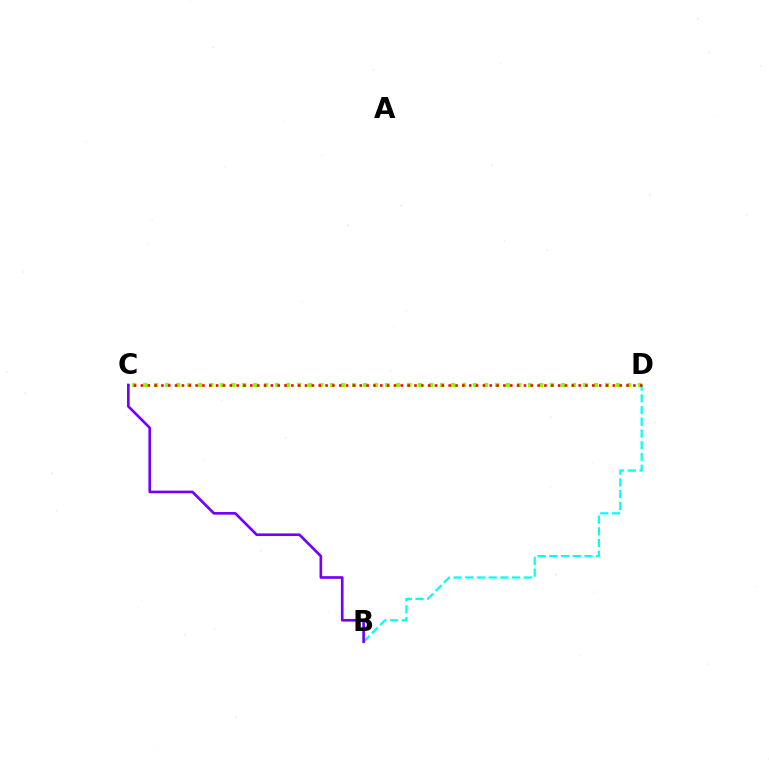{('C', 'D'): [{'color': '#84ff00', 'line_style': 'dotted', 'thickness': 2.99}, {'color': '#ff0000', 'line_style': 'dotted', 'thickness': 1.86}], ('B', 'D'): [{'color': '#00fff6', 'line_style': 'dashed', 'thickness': 1.59}], ('B', 'C'): [{'color': '#7200ff', 'line_style': 'solid', 'thickness': 1.9}]}